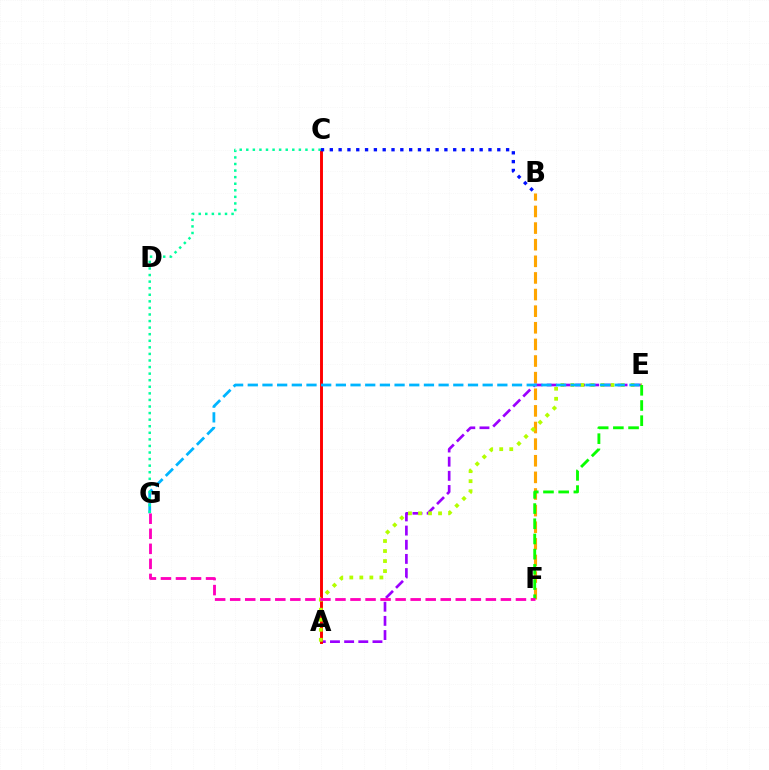{('B', 'F'): [{'color': '#ffa500', 'line_style': 'dashed', 'thickness': 2.26}], ('A', 'E'): [{'color': '#9b00ff', 'line_style': 'dashed', 'thickness': 1.92}, {'color': '#b3ff00', 'line_style': 'dotted', 'thickness': 2.72}], ('A', 'C'): [{'color': '#ff0000', 'line_style': 'solid', 'thickness': 2.1}], ('E', 'G'): [{'color': '#00b5ff', 'line_style': 'dashed', 'thickness': 1.99}], ('E', 'F'): [{'color': '#08ff00', 'line_style': 'dashed', 'thickness': 2.06}], ('B', 'C'): [{'color': '#0010ff', 'line_style': 'dotted', 'thickness': 2.4}], ('C', 'G'): [{'color': '#00ff9d', 'line_style': 'dotted', 'thickness': 1.79}], ('F', 'G'): [{'color': '#ff00bd', 'line_style': 'dashed', 'thickness': 2.04}]}